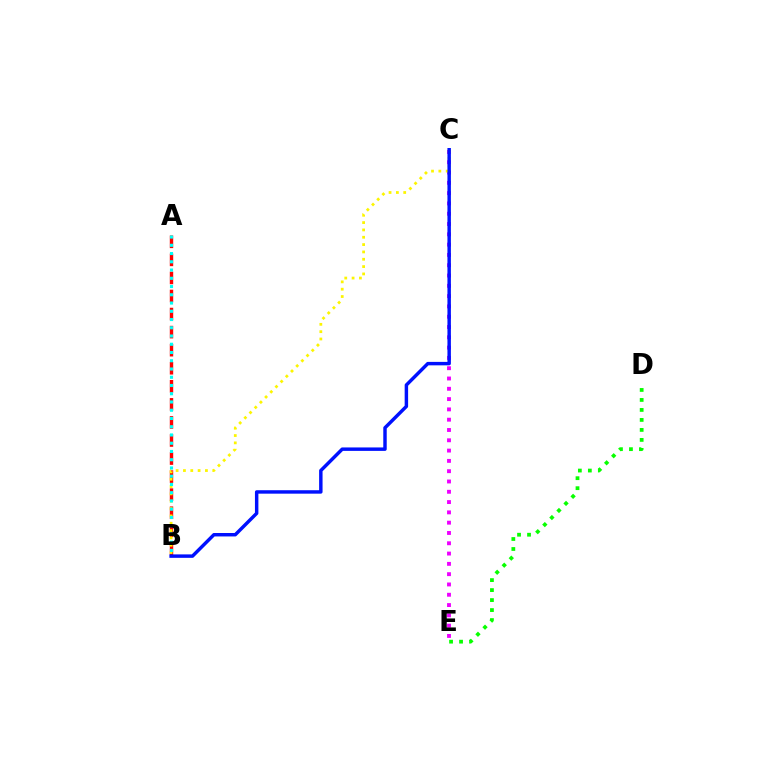{('A', 'B'): [{'color': '#ff0000', 'line_style': 'dashed', 'thickness': 2.45}, {'color': '#00fff6', 'line_style': 'dotted', 'thickness': 2.24}], ('C', 'E'): [{'color': '#ee00ff', 'line_style': 'dotted', 'thickness': 2.8}], ('B', 'C'): [{'color': '#fcf500', 'line_style': 'dotted', 'thickness': 1.99}, {'color': '#0010ff', 'line_style': 'solid', 'thickness': 2.48}], ('D', 'E'): [{'color': '#08ff00', 'line_style': 'dotted', 'thickness': 2.71}]}